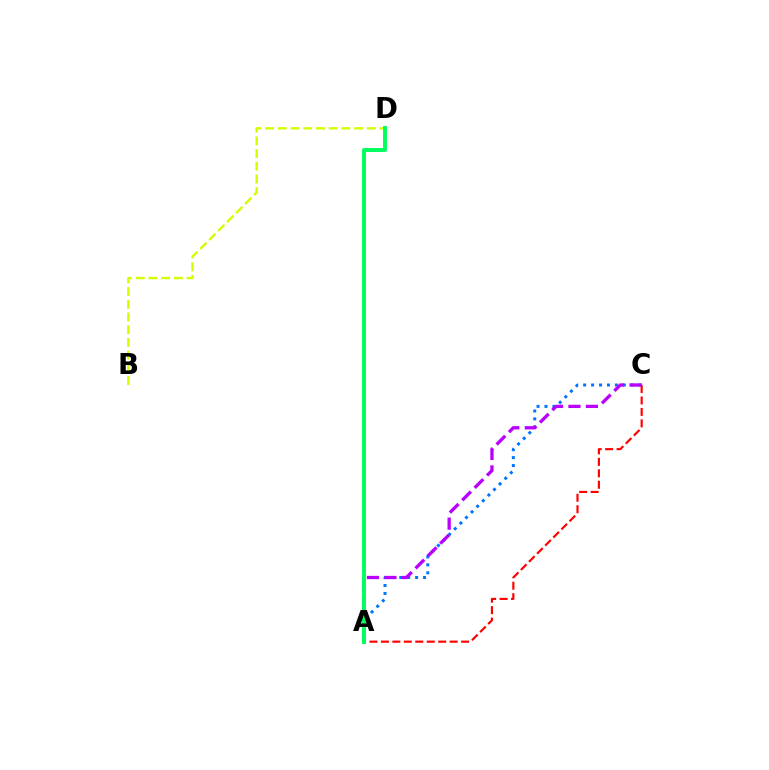{('A', 'C'): [{'color': '#0074ff', 'line_style': 'dotted', 'thickness': 2.15}, {'color': '#ff0000', 'line_style': 'dashed', 'thickness': 1.56}, {'color': '#b900ff', 'line_style': 'dashed', 'thickness': 2.38}], ('B', 'D'): [{'color': '#d1ff00', 'line_style': 'dashed', 'thickness': 1.73}], ('A', 'D'): [{'color': '#00ff5c', 'line_style': 'solid', 'thickness': 2.82}]}